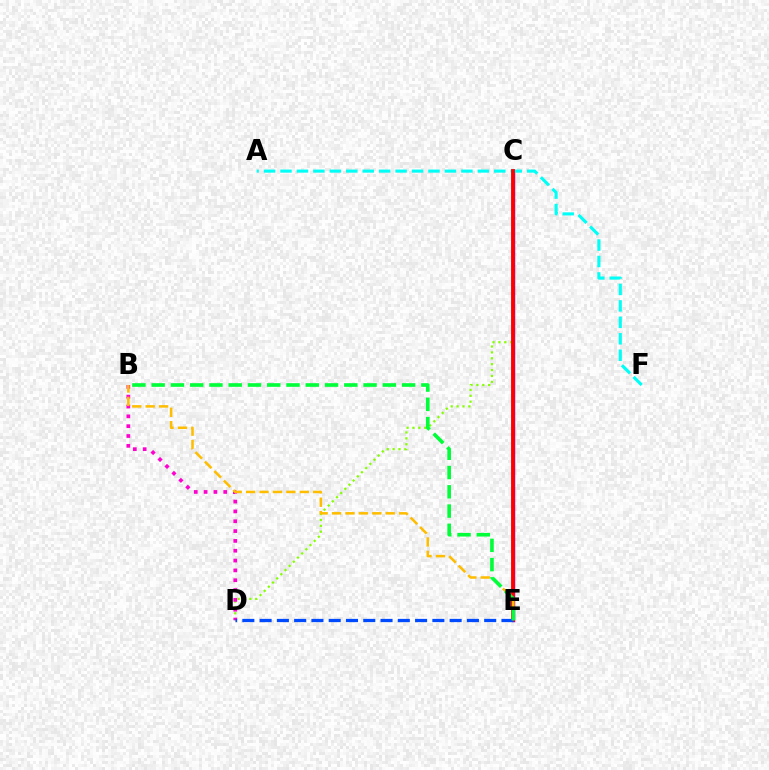{('C', 'E'): [{'color': '#7200ff', 'line_style': 'solid', 'thickness': 2.48}, {'color': '#ff0000', 'line_style': 'solid', 'thickness': 2.74}], ('A', 'F'): [{'color': '#00fff6', 'line_style': 'dashed', 'thickness': 2.23}], ('C', 'D'): [{'color': '#84ff00', 'line_style': 'dotted', 'thickness': 1.6}], ('B', 'D'): [{'color': '#ff00cf', 'line_style': 'dotted', 'thickness': 2.67}], ('D', 'E'): [{'color': '#004bff', 'line_style': 'dashed', 'thickness': 2.35}], ('B', 'E'): [{'color': '#ffbd00', 'line_style': 'dashed', 'thickness': 1.82}, {'color': '#00ff39', 'line_style': 'dashed', 'thickness': 2.62}]}